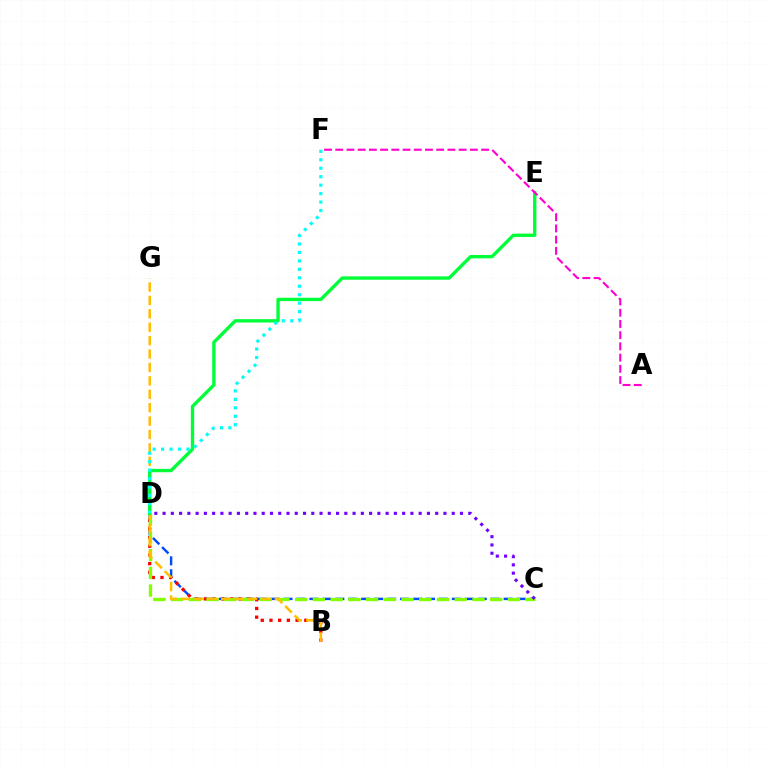{('C', 'D'): [{'color': '#004bff', 'line_style': 'dashed', 'thickness': 1.76}, {'color': '#84ff00', 'line_style': 'dashed', 'thickness': 2.41}, {'color': '#7200ff', 'line_style': 'dotted', 'thickness': 2.24}], ('B', 'D'): [{'color': '#ff0000', 'line_style': 'dotted', 'thickness': 2.36}], ('B', 'G'): [{'color': '#ffbd00', 'line_style': 'dashed', 'thickness': 1.82}], ('D', 'E'): [{'color': '#00ff39', 'line_style': 'solid', 'thickness': 2.42}], ('A', 'F'): [{'color': '#ff00cf', 'line_style': 'dashed', 'thickness': 1.52}], ('D', 'F'): [{'color': '#00fff6', 'line_style': 'dotted', 'thickness': 2.3}]}